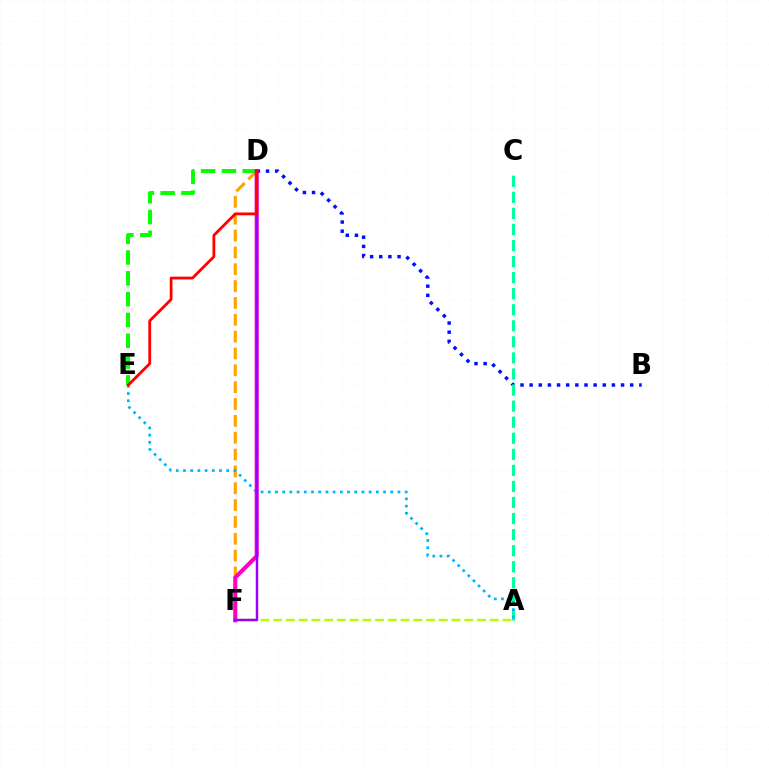{('D', 'F'): [{'color': '#ffa500', 'line_style': 'dashed', 'thickness': 2.29}, {'color': '#ff00bd', 'line_style': 'solid', 'thickness': 2.92}, {'color': '#9b00ff', 'line_style': 'solid', 'thickness': 1.79}], ('A', 'F'): [{'color': '#b3ff00', 'line_style': 'dashed', 'thickness': 1.73}], ('B', 'D'): [{'color': '#0010ff', 'line_style': 'dotted', 'thickness': 2.48}], ('D', 'E'): [{'color': '#08ff00', 'line_style': 'dashed', 'thickness': 2.83}, {'color': '#ff0000', 'line_style': 'solid', 'thickness': 2.01}], ('A', 'C'): [{'color': '#00ff9d', 'line_style': 'dashed', 'thickness': 2.18}], ('A', 'E'): [{'color': '#00b5ff', 'line_style': 'dotted', 'thickness': 1.96}]}